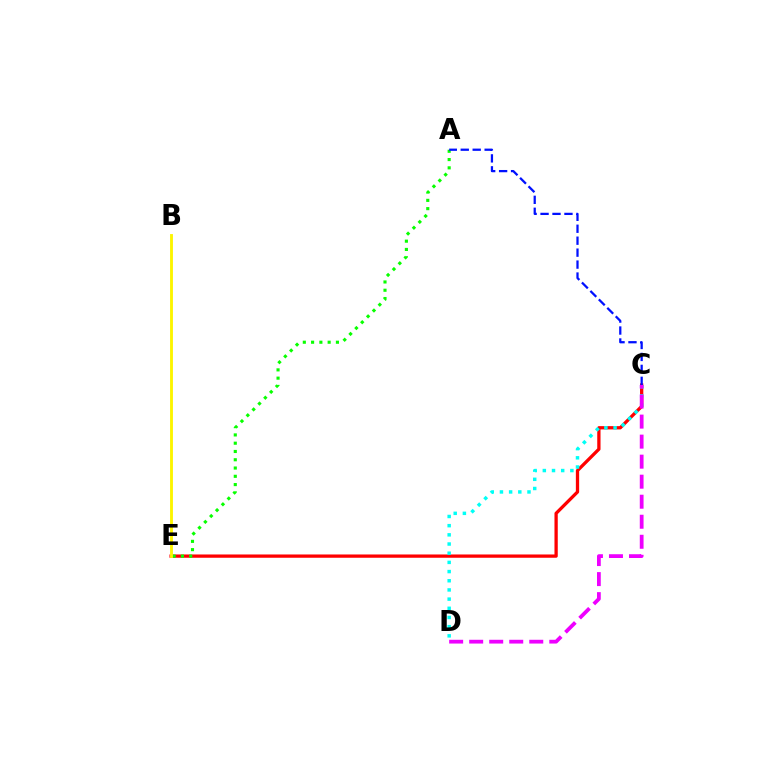{('C', 'E'): [{'color': '#ff0000', 'line_style': 'solid', 'thickness': 2.36}], ('A', 'E'): [{'color': '#08ff00', 'line_style': 'dotted', 'thickness': 2.25}], ('B', 'E'): [{'color': '#fcf500', 'line_style': 'solid', 'thickness': 2.06}], ('C', 'D'): [{'color': '#00fff6', 'line_style': 'dotted', 'thickness': 2.49}, {'color': '#ee00ff', 'line_style': 'dashed', 'thickness': 2.72}], ('A', 'C'): [{'color': '#0010ff', 'line_style': 'dashed', 'thickness': 1.62}]}